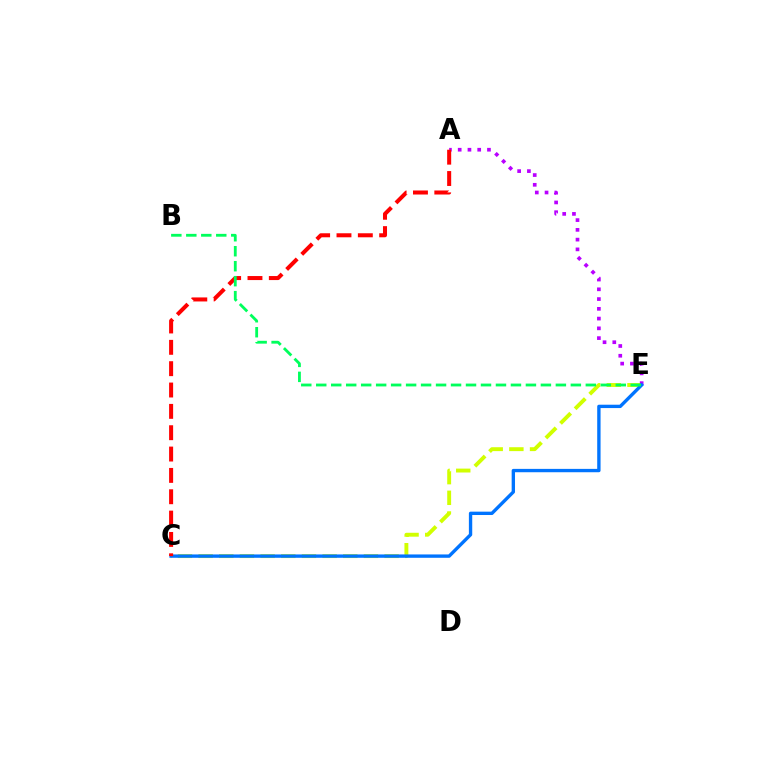{('C', 'E'): [{'color': '#d1ff00', 'line_style': 'dashed', 'thickness': 2.81}, {'color': '#0074ff', 'line_style': 'solid', 'thickness': 2.42}], ('A', 'E'): [{'color': '#b900ff', 'line_style': 'dotted', 'thickness': 2.65}], ('A', 'C'): [{'color': '#ff0000', 'line_style': 'dashed', 'thickness': 2.9}], ('B', 'E'): [{'color': '#00ff5c', 'line_style': 'dashed', 'thickness': 2.03}]}